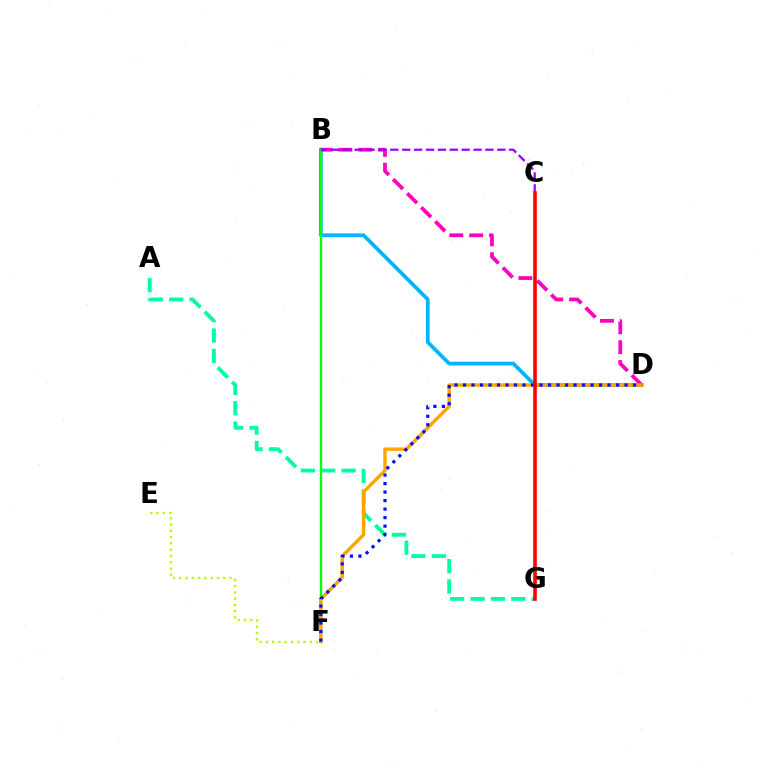{('A', 'G'): [{'color': '#00ff9d', 'line_style': 'dashed', 'thickness': 2.77}], ('B', 'D'): [{'color': '#00b5ff', 'line_style': 'solid', 'thickness': 2.69}, {'color': '#ff00bd', 'line_style': 'dashed', 'thickness': 2.7}], ('B', 'F'): [{'color': '#08ff00', 'line_style': 'solid', 'thickness': 1.7}], ('E', 'F'): [{'color': '#b3ff00', 'line_style': 'dotted', 'thickness': 1.71}], ('B', 'C'): [{'color': '#9b00ff', 'line_style': 'dashed', 'thickness': 1.62}], ('D', 'F'): [{'color': '#ffa500', 'line_style': 'solid', 'thickness': 2.47}, {'color': '#0010ff', 'line_style': 'dotted', 'thickness': 2.31}], ('C', 'G'): [{'color': '#ff0000', 'line_style': 'solid', 'thickness': 2.6}]}